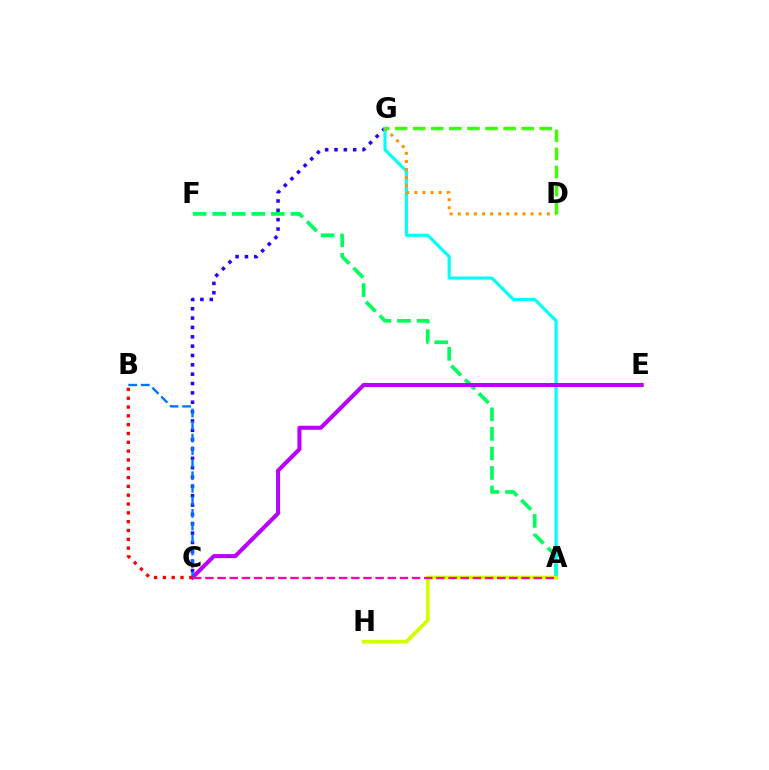{('A', 'F'): [{'color': '#00ff5c', 'line_style': 'dashed', 'thickness': 2.66}], ('C', 'G'): [{'color': '#2500ff', 'line_style': 'dotted', 'thickness': 2.54}], ('A', 'G'): [{'color': '#00fff6', 'line_style': 'solid', 'thickness': 2.28}], ('D', 'G'): [{'color': '#ff9400', 'line_style': 'dotted', 'thickness': 2.2}, {'color': '#3dff00', 'line_style': 'dashed', 'thickness': 2.46}], ('C', 'E'): [{'color': '#b900ff', 'line_style': 'solid', 'thickness': 2.91}], ('B', 'C'): [{'color': '#0074ff', 'line_style': 'dashed', 'thickness': 1.7}, {'color': '#ff0000', 'line_style': 'dotted', 'thickness': 2.4}], ('A', 'H'): [{'color': '#d1ff00', 'line_style': 'solid', 'thickness': 2.66}], ('A', 'C'): [{'color': '#ff00ac', 'line_style': 'dashed', 'thickness': 1.65}]}